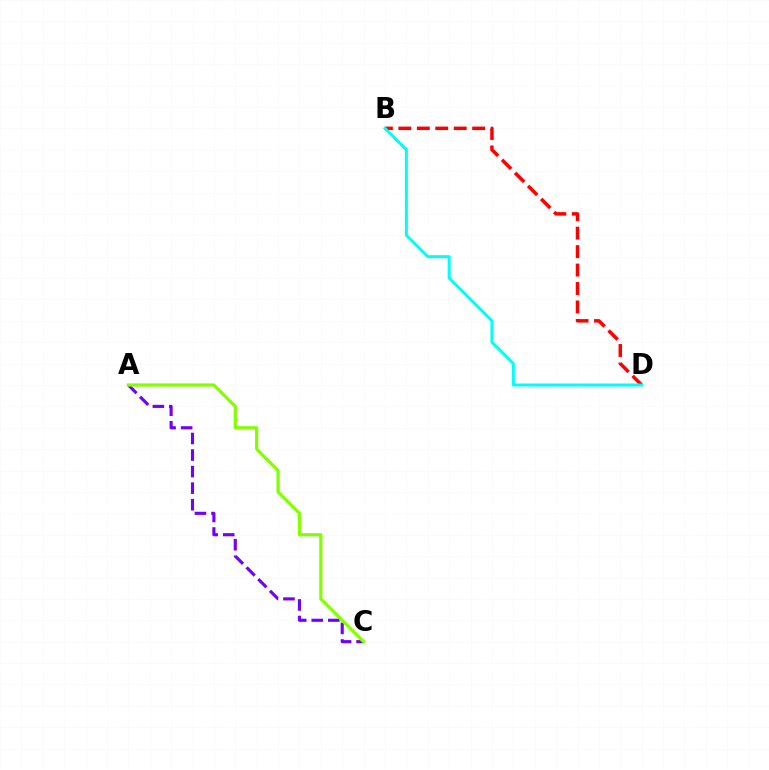{('A', 'C'): [{'color': '#7200ff', 'line_style': 'dashed', 'thickness': 2.25}, {'color': '#84ff00', 'line_style': 'solid', 'thickness': 2.31}], ('B', 'D'): [{'color': '#ff0000', 'line_style': 'dashed', 'thickness': 2.51}, {'color': '#00fff6', 'line_style': 'solid', 'thickness': 2.16}]}